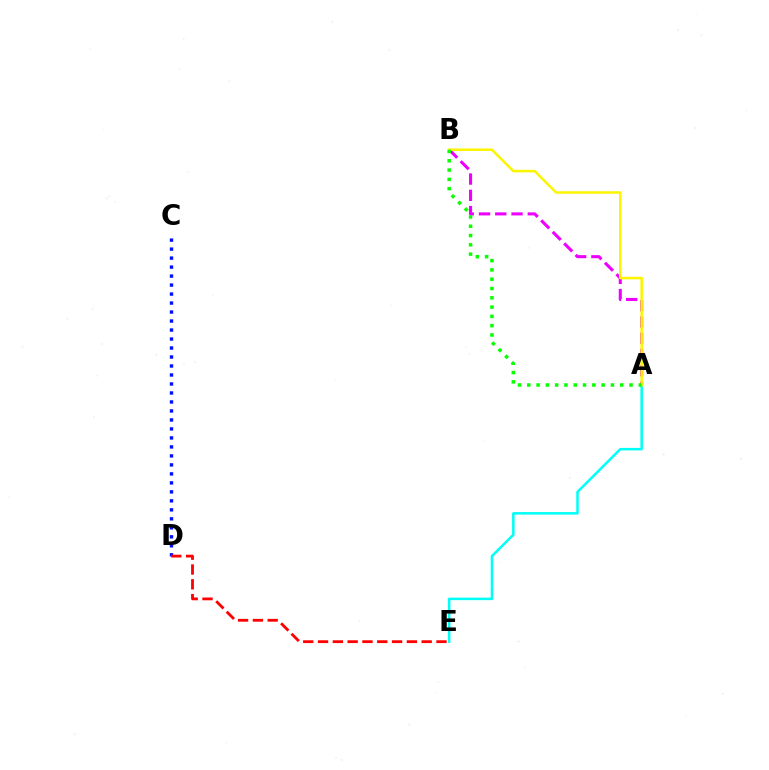{('A', 'B'): [{'color': '#ee00ff', 'line_style': 'dashed', 'thickness': 2.21}, {'color': '#fcf500', 'line_style': 'solid', 'thickness': 1.82}, {'color': '#08ff00', 'line_style': 'dotted', 'thickness': 2.52}], ('A', 'E'): [{'color': '#00fff6', 'line_style': 'solid', 'thickness': 1.81}], ('C', 'D'): [{'color': '#0010ff', 'line_style': 'dotted', 'thickness': 2.44}], ('D', 'E'): [{'color': '#ff0000', 'line_style': 'dashed', 'thickness': 2.01}]}